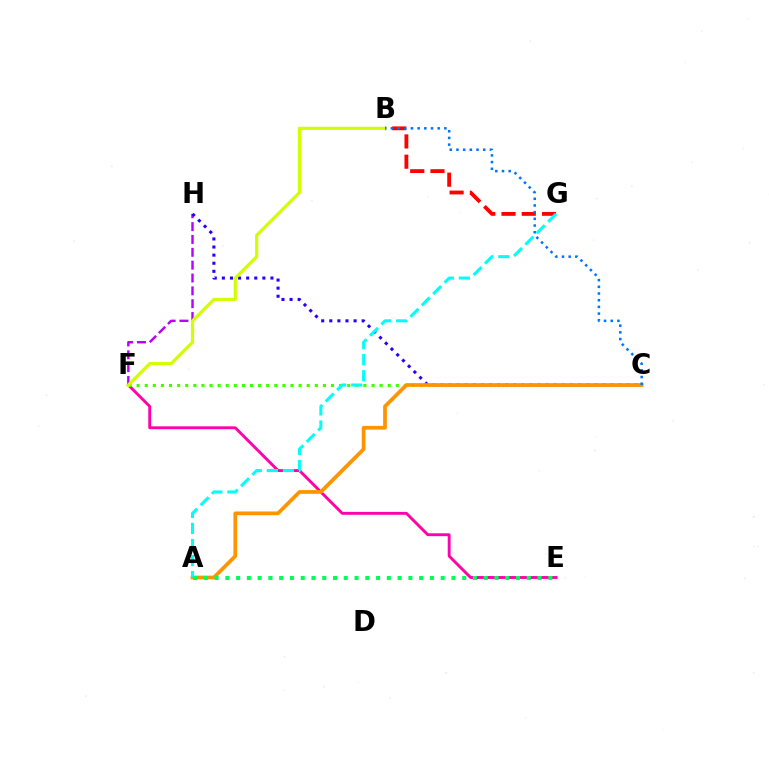{('E', 'F'): [{'color': '#ff00ac', 'line_style': 'solid', 'thickness': 2.07}], ('F', 'H'): [{'color': '#b900ff', 'line_style': 'dashed', 'thickness': 1.75}], ('C', 'F'): [{'color': '#3dff00', 'line_style': 'dotted', 'thickness': 2.2}], ('C', 'H'): [{'color': '#2500ff', 'line_style': 'dotted', 'thickness': 2.2}], ('B', 'G'): [{'color': '#ff0000', 'line_style': 'dashed', 'thickness': 2.75}], ('B', 'F'): [{'color': '#d1ff00', 'line_style': 'solid', 'thickness': 2.29}], ('A', 'C'): [{'color': '#ff9400', 'line_style': 'solid', 'thickness': 2.68}], ('B', 'C'): [{'color': '#0074ff', 'line_style': 'dotted', 'thickness': 1.82}], ('A', 'G'): [{'color': '#00fff6', 'line_style': 'dashed', 'thickness': 2.19}], ('A', 'E'): [{'color': '#00ff5c', 'line_style': 'dotted', 'thickness': 2.93}]}